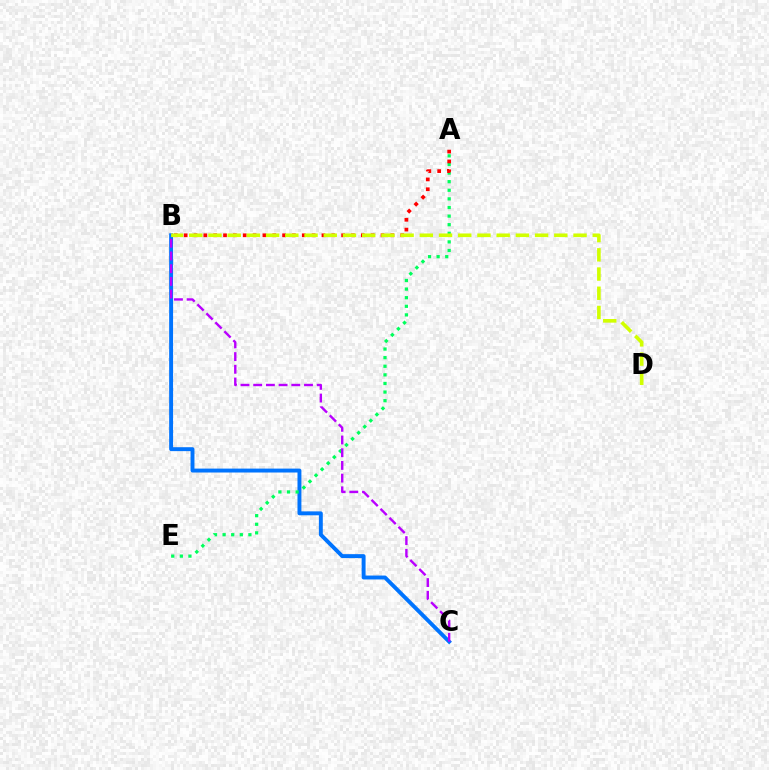{('B', 'C'): [{'color': '#0074ff', 'line_style': 'solid', 'thickness': 2.82}, {'color': '#b900ff', 'line_style': 'dashed', 'thickness': 1.73}], ('A', 'E'): [{'color': '#00ff5c', 'line_style': 'dotted', 'thickness': 2.34}], ('A', 'B'): [{'color': '#ff0000', 'line_style': 'dotted', 'thickness': 2.67}], ('B', 'D'): [{'color': '#d1ff00', 'line_style': 'dashed', 'thickness': 2.61}]}